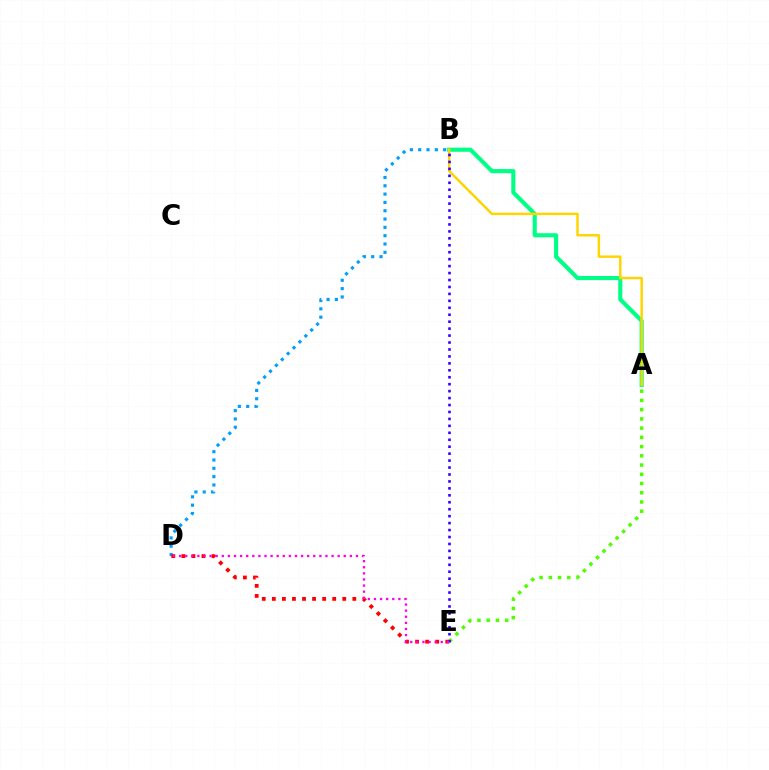{('B', 'D'): [{'color': '#009eff', 'line_style': 'dotted', 'thickness': 2.26}], ('D', 'E'): [{'color': '#ff0000', 'line_style': 'dotted', 'thickness': 2.73}, {'color': '#ff00ed', 'line_style': 'dotted', 'thickness': 1.66}], ('A', 'B'): [{'color': '#00ff86', 'line_style': 'solid', 'thickness': 2.96}, {'color': '#ffd500', 'line_style': 'solid', 'thickness': 1.77}], ('A', 'E'): [{'color': '#4fff00', 'line_style': 'dotted', 'thickness': 2.51}], ('B', 'E'): [{'color': '#3700ff', 'line_style': 'dotted', 'thickness': 1.89}]}